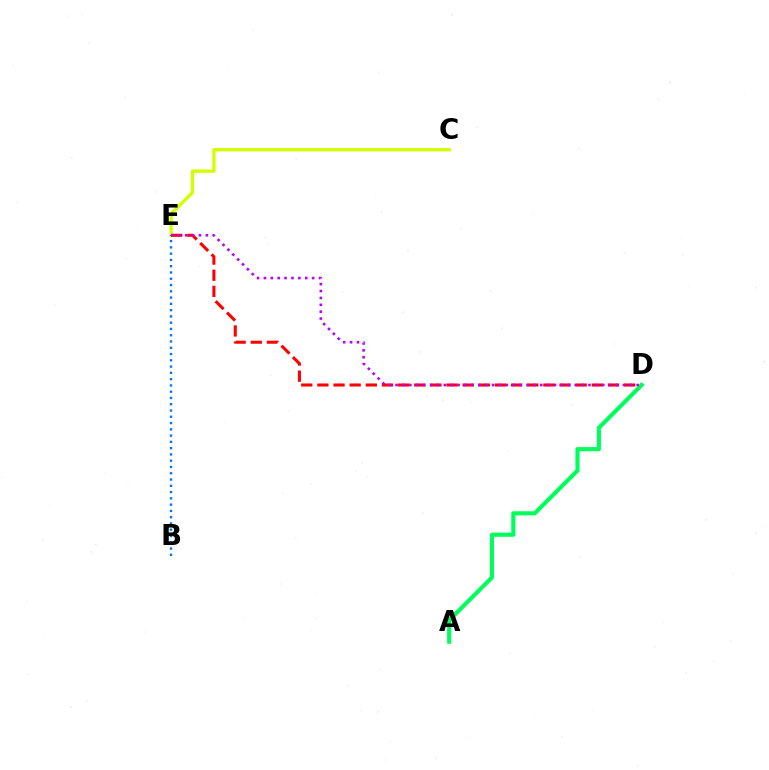{('C', 'E'): [{'color': '#d1ff00', 'line_style': 'solid', 'thickness': 2.4}], ('B', 'E'): [{'color': '#0074ff', 'line_style': 'dotted', 'thickness': 1.7}], ('D', 'E'): [{'color': '#ff0000', 'line_style': 'dashed', 'thickness': 2.19}, {'color': '#b900ff', 'line_style': 'dotted', 'thickness': 1.87}], ('A', 'D'): [{'color': '#00ff5c', 'line_style': 'solid', 'thickness': 2.98}]}